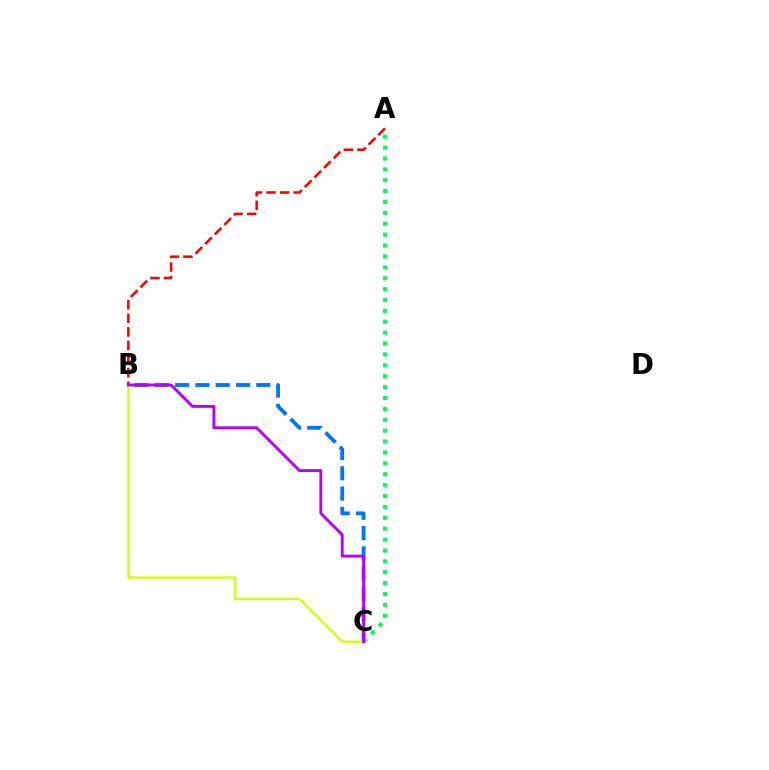{('A', 'B'): [{'color': '#ff0000', 'line_style': 'dashed', 'thickness': 1.85}], ('B', 'C'): [{'color': '#0074ff', 'line_style': 'dashed', 'thickness': 2.76}, {'color': '#d1ff00', 'line_style': 'solid', 'thickness': 1.63}, {'color': '#b900ff', 'line_style': 'solid', 'thickness': 2.09}], ('A', 'C'): [{'color': '#00ff5c', 'line_style': 'dotted', 'thickness': 2.96}]}